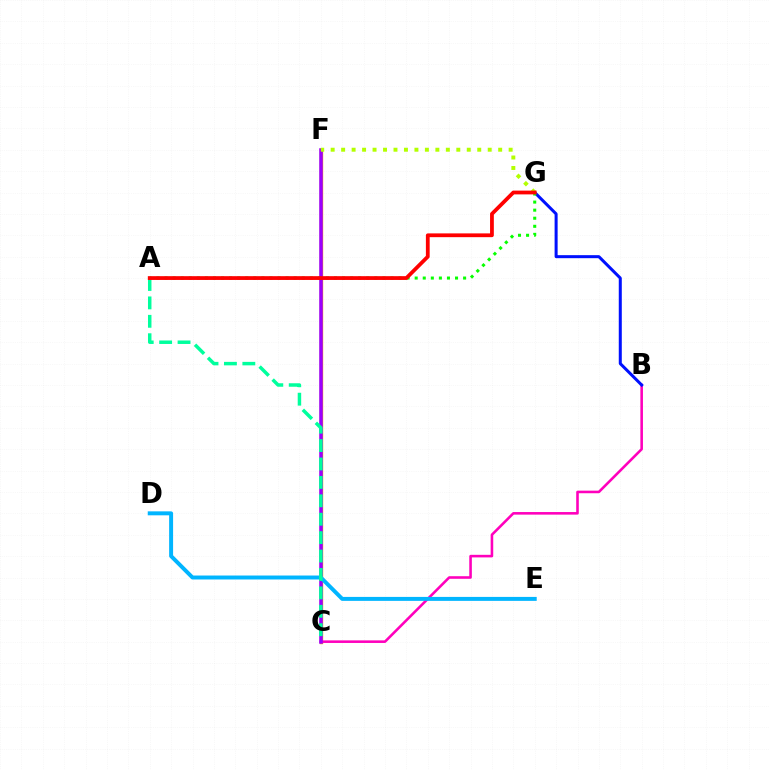{('C', 'F'): [{'color': '#ffa500', 'line_style': 'solid', 'thickness': 2.44}, {'color': '#9b00ff', 'line_style': 'solid', 'thickness': 2.53}], ('B', 'C'): [{'color': '#ff00bd', 'line_style': 'solid', 'thickness': 1.86}], ('B', 'G'): [{'color': '#0010ff', 'line_style': 'solid', 'thickness': 2.18}], ('D', 'E'): [{'color': '#00b5ff', 'line_style': 'solid', 'thickness': 2.85}], ('A', 'G'): [{'color': '#08ff00', 'line_style': 'dotted', 'thickness': 2.19}, {'color': '#ff0000', 'line_style': 'solid', 'thickness': 2.72}], ('A', 'C'): [{'color': '#00ff9d', 'line_style': 'dashed', 'thickness': 2.5}], ('F', 'G'): [{'color': '#b3ff00', 'line_style': 'dotted', 'thickness': 2.84}]}